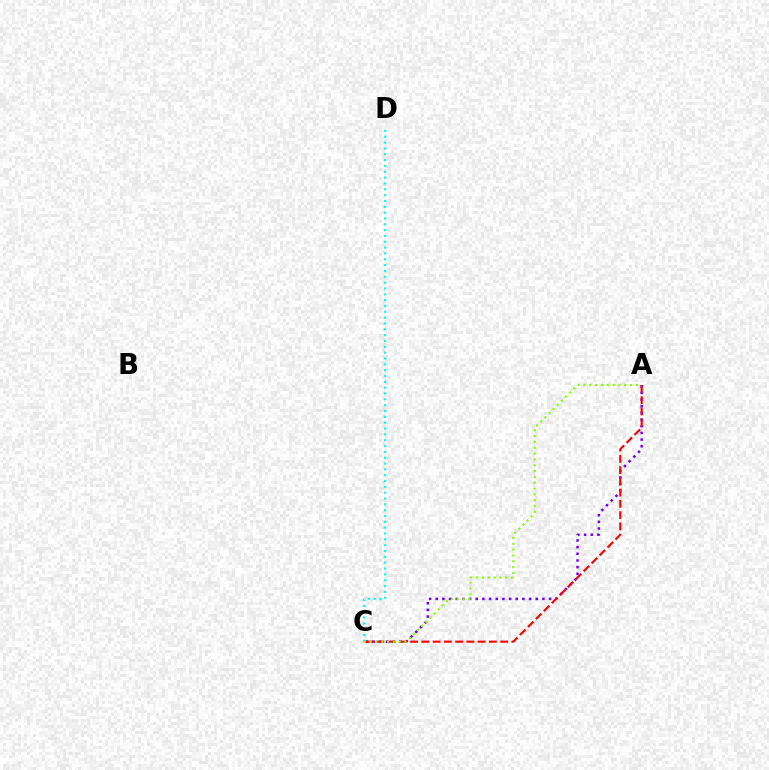{('A', 'C'): [{'color': '#7200ff', 'line_style': 'dotted', 'thickness': 1.81}, {'color': '#ff0000', 'line_style': 'dashed', 'thickness': 1.53}, {'color': '#84ff00', 'line_style': 'dotted', 'thickness': 1.58}], ('C', 'D'): [{'color': '#00fff6', 'line_style': 'dotted', 'thickness': 1.59}]}